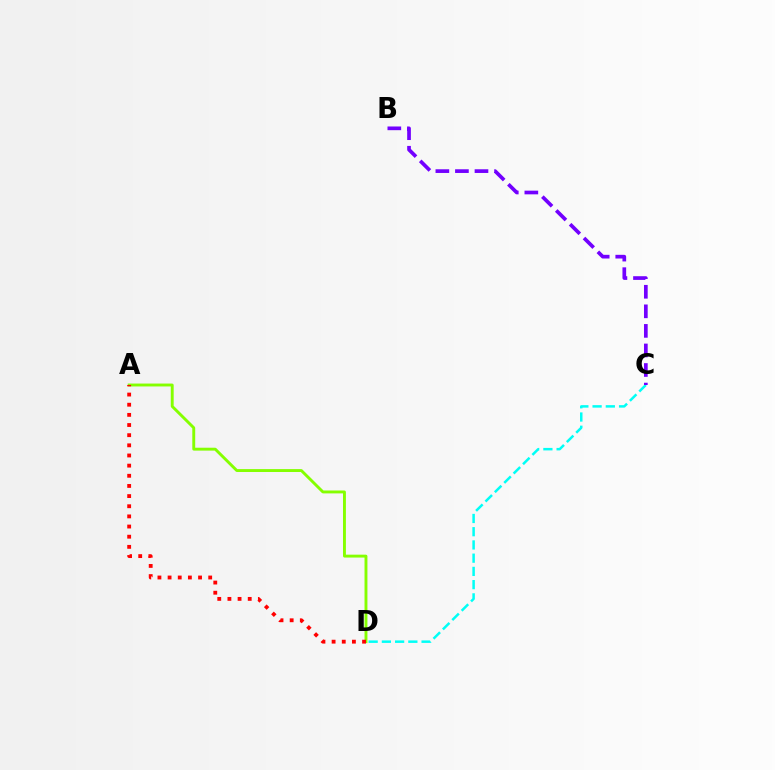{('C', 'D'): [{'color': '#00fff6', 'line_style': 'dashed', 'thickness': 1.8}], ('B', 'C'): [{'color': '#7200ff', 'line_style': 'dashed', 'thickness': 2.66}], ('A', 'D'): [{'color': '#84ff00', 'line_style': 'solid', 'thickness': 2.09}, {'color': '#ff0000', 'line_style': 'dotted', 'thickness': 2.76}]}